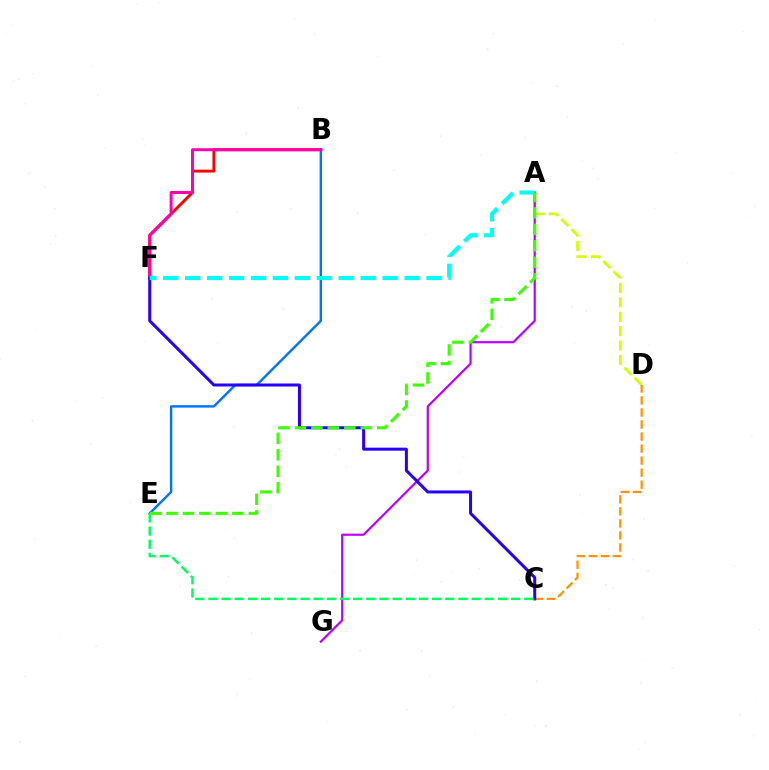{('A', 'D'): [{'color': '#d1ff00', 'line_style': 'dashed', 'thickness': 1.96}], ('B', 'F'): [{'color': '#ff0000', 'line_style': 'solid', 'thickness': 2.07}, {'color': '#ff00ac', 'line_style': 'solid', 'thickness': 2.15}], ('C', 'D'): [{'color': '#ff9400', 'line_style': 'dashed', 'thickness': 1.63}], ('A', 'G'): [{'color': '#b900ff', 'line_style': 'solid', 'thickness': 1.58}], ('B', 'E'): [{'color': '#0074ff', 'line_style': 'solid', 'thickness': 1.74}], ('C', 'E'): [{'color': '#00ff5c', 'line_style': 'dashed', 'thickness': 1.79}], ('C', 'F'): [{'color': '#2500ff', 'line_style': 'solid', 'thickness': 2.16}], ('A', 'F'): [{'color': '#00fff6', 'line_style': 'dashed', 'thickness': 2.98}], ('A', 'E'): [{'color': '#3dff00', 'line_style': 'dashed', 'thickness': 2.24}]}